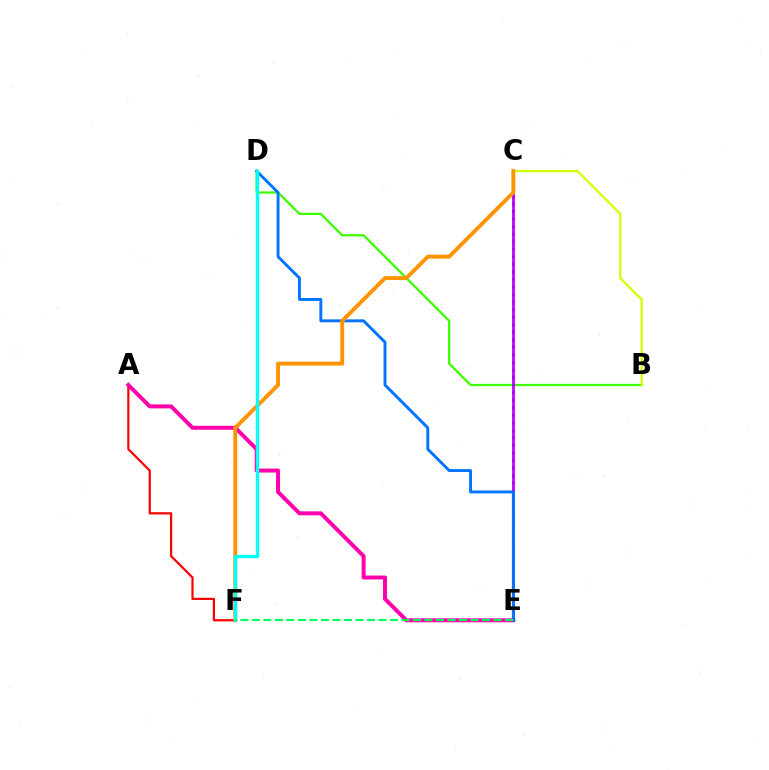{('B', 'D'): [{'color': '#3dff00', 'line_style': 'solid', 'thickness': 1.63}], ('A', 'F'): [{'color': '#ff0000', 'line_style': 'solid', 'thickness': 1.59}], ('B', 'C'): [{'color': '#d1ff00', 'line_style': 'solid', 'thickness': 1.62}], ('A', 'E'): [{'color': '#ff00ac', 'line_style': 'solid', 'thickness': 2.85}], ('C', 'E'): [{'color': '#2500ff', 'line_style': 'dotted', 'thickness': 2.05}, {'color': '#b900ff', 'line_style': 'solid', 'thickness': 1.96}], ('D', 'E'): [{'color': '#0074ff', 'line_style': 'solid', 'thickness': 2.1}], ('C', 'F'): [{'color': '#ff9400', 'line_style': 'solid', 'thickness': 2.79}], ('D', 'F'): [{'color': '#00fff6', 'line_style': 'solid', 'thickness': 2.41}], ('E', 'F'): [{'color': '#00ff5c', 'line_style': 'dashed', 'thickness': 1.56}]}